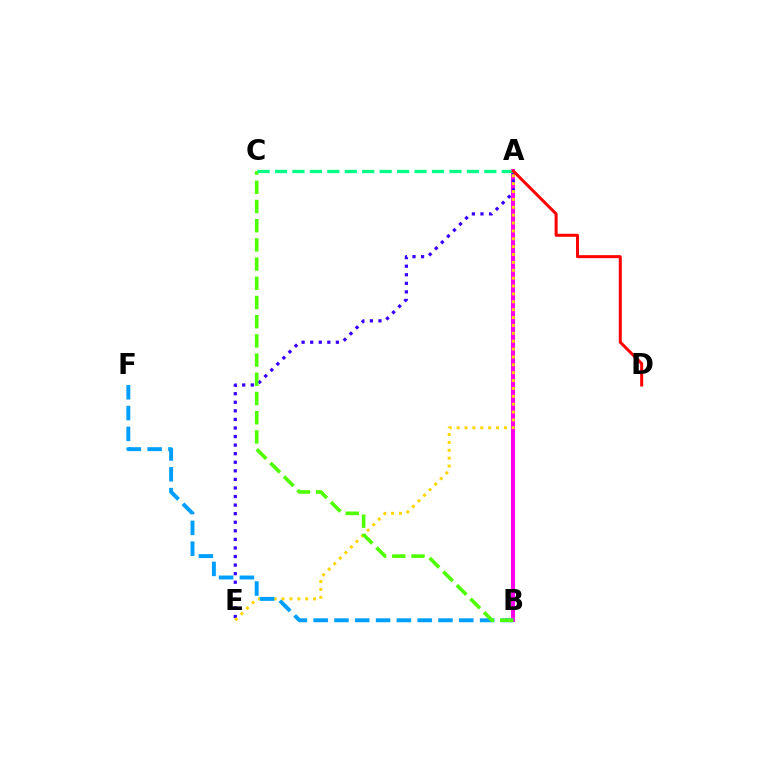{('A', 'B'): [{'color': '#ff00ed', 'line_style': 'solid', 'thickness': 2.93}], ('A', 'E'): [{'color': '#3700ff', 'line_style': 'dotted', 'thickness': 2.33}, {'color': '#ffd500', 'line_style': 'dotted', 'thickness': 2.14}], ('B', 'F'): [{'color': '#009eff', 'line_style': 'dashed', 'thickness': 2.83}], ('B', 'C'): [{'color': '#4fff00', 'line_style': 'dashed', 'thickness': 2.61}], ('A', 'C'): [{'color': '#00ff86', 'line_style': 'dashed', 'thickness': 2.37}], ('A', 'D'): [{'color': '#ff0000', 'line_style': 'solid', 'thickness': 2.16}]}